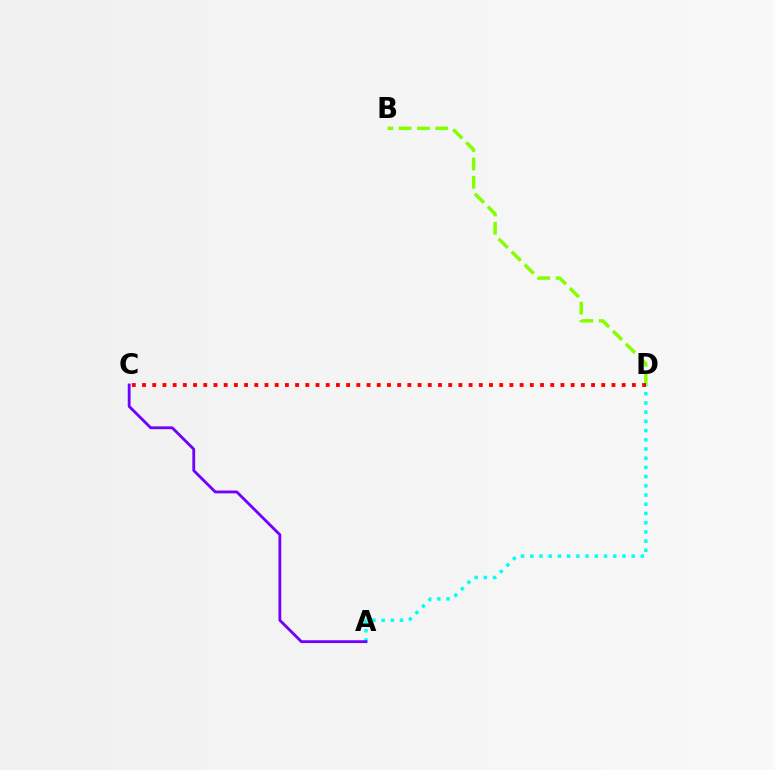{('B', 'D'): [{'color': '#84ff00', 'line_style': 'dashed', 'thickness': 2.49}], ('A', 'D'): [{'color': '#00fff6', 'line_style': 'dotted', 'thickness': 2.5}], ('A', 'C'): [{'color': '#7200ff', 'line_style': 'solid', 'thickness': 2.03}], ('C', 'D'): [{'color': '#ff0000', 'line_style': 'dotted', 'thickness': 2.77}]}